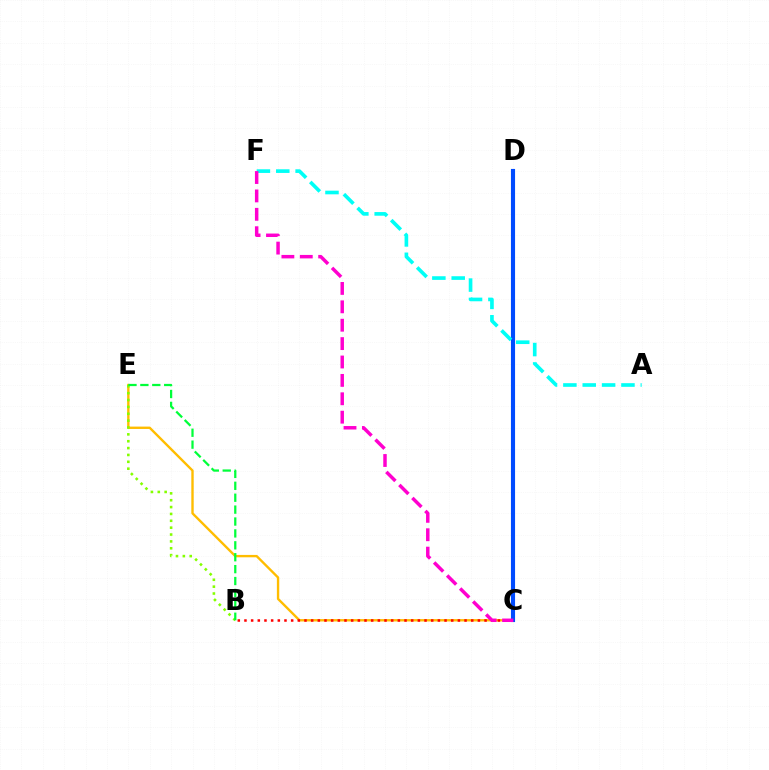{('C', 'E'): [{'color': '#ffbd00', 'line_style': 'solid', 'thickness': 1.71}], ('C', 'D'): [{'color': '#7200ff', 'line_style': 'solid', 'thickness': 1.92}, {'color': '#004bff', 'line_style': 'solid', 'thickness': 2.97}], ('B', 'C'): [{'color': '#ff0000', 'line_style': 'dotted', 'thickness': 1.81}], ('B', 'E'): [{'color': '#84ff00', 'line_style': 'dotted', 'thickness': 1.87}, {'color': '#00ff39', 'line_style': 'dashed', 'thickness': 1.62}], ('A', 'F'): [{'color': '#00fff6', 'line_style': 'dashed', 'thickness': 2.63}], ('C', 'F'): [{'color': '#ff00cf', 'line_style': 'dashed', 'thickness': 2.5}]}